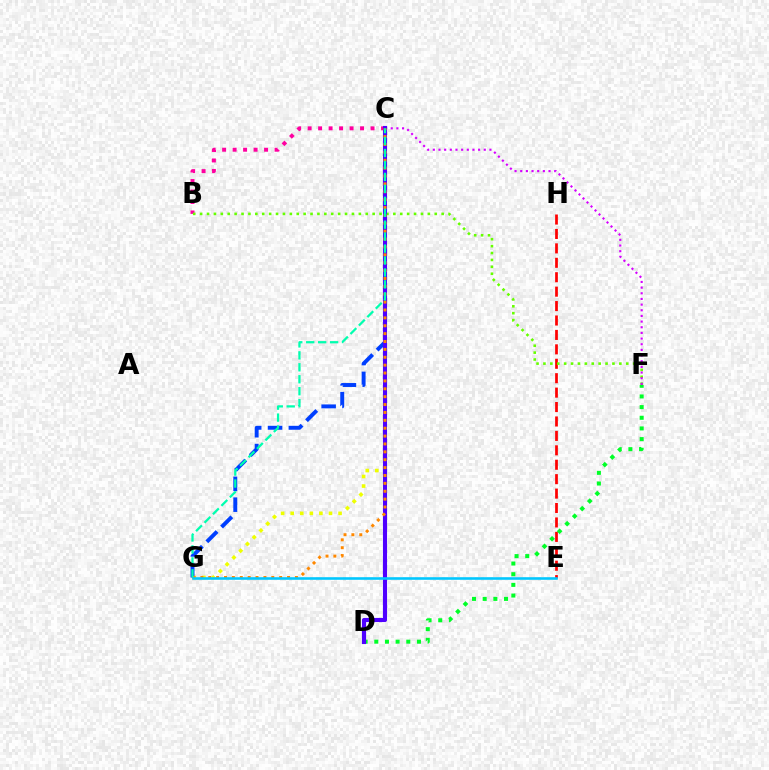{('C', 'G'): [{'color': '#eeff00', 'line_style': 'dotted', 'thickness': 2.6}, {'color': '#003fff', 'line_style': 'dashed', 'thickness': 2.83}, {'color': '#ff8800', 'line_style': 'dotted', 'thickness': 2.14}, {'color': '#00ffaf', 'line_style': 'dashed', 'thickness': 1.62}], ('E', 'H'): [{'color': '#ff0000', 'line_style': 'dashed', 'thickness': 1.96}], ('D', 'F'): [{'color': '#00ff27', 'line_style': 'dotted', 'thickness': 2.9}], ('B', 'C'): [{'color': '#ff00a0', 'line_style': 'dotted', 'thickness': 2.85}], ('B', 'F'): [{'color': '#66ff00', 'line_style': 'dotted', 'thickness': 1.87}], ('C', 'F'): [{'color': '#d600ff', 'line_style': 'dotted', 'thickness': 1.54}], ('C', 'D'): [{'color': '#4f00ff', 'line_style': 'solid', 'thickness': 2.96}], ('E', 'G'): [{'color': '#00c7ff', 'line_style': 'solid', 'thickness': 1.86}]}